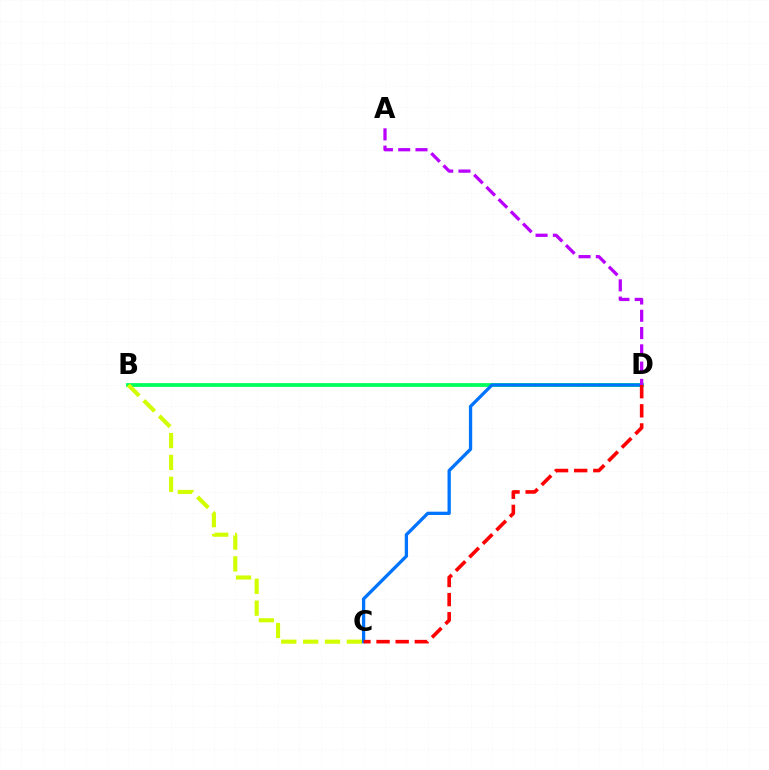{('B', 'D'): [{'color': '#00ff5c', 'line_style': 'solid', 'thickness': 2.72}], ('B', 'C'): [{'color': '#d1ff00', 'line_style': 'dashed', 'thickness': 2.97}], ('C', 'D'): [{'color': '#0074ff', 'line_style': 'solid', 'thickness': 2.37}, {'color': '#ff0000', 'line_style': 'dashed', 'thickness': 2.6}], ('A', 'D'): [{'color': '#b900ff', 'line_style': 'dashed', 'thickness': 2.35}]}